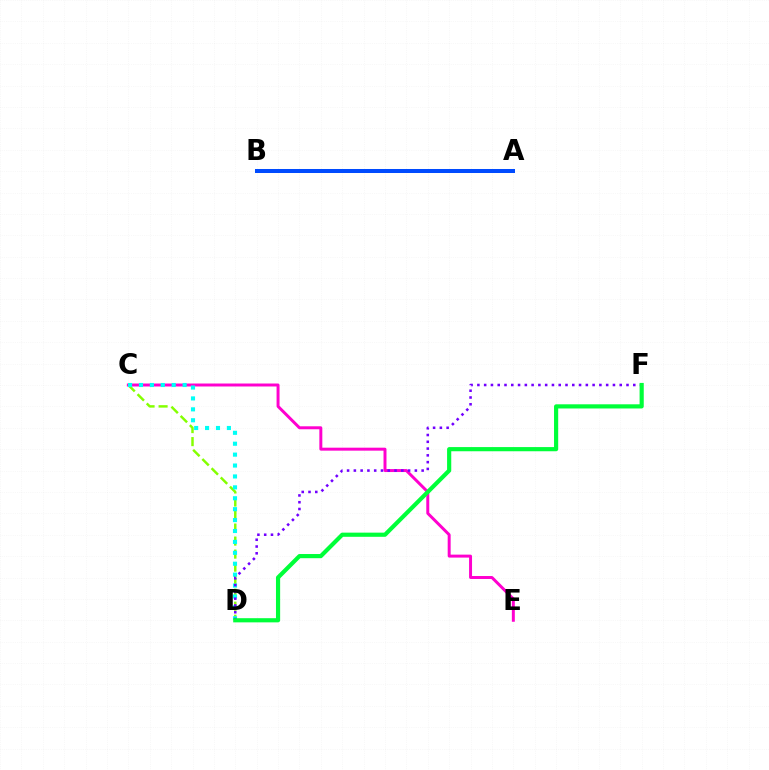{('C', 'D'): [{'color': '#84ff00', 'line_style': 'dashed', 'thickness': 1.77}, {'color': '#00fff6', 'line_style': 'dotted', 'thickness': 2.96}], ('A', 'B'): [{'color': '#ff0000', 'line_style': 'dashed', 'thickness': 1.67}, {'color': '#ffbd00', 'line_style': 'solid', 'thickness': 2.53}, {'color': '#004bff', 'line_style': 'solid', 'thickness': 2.89}], ('C', 'E'): [{'color': '#ff00cf', 'line_style': 'solid', 'thickness': 2.14}], ('D', 'F'): [{'color': '#7200ff', 'line_style': 'dotted', 'thickness': 1.84}, {'color': '#00ff39', 'line_style': 'solid', 'thickness': 3.0}]}